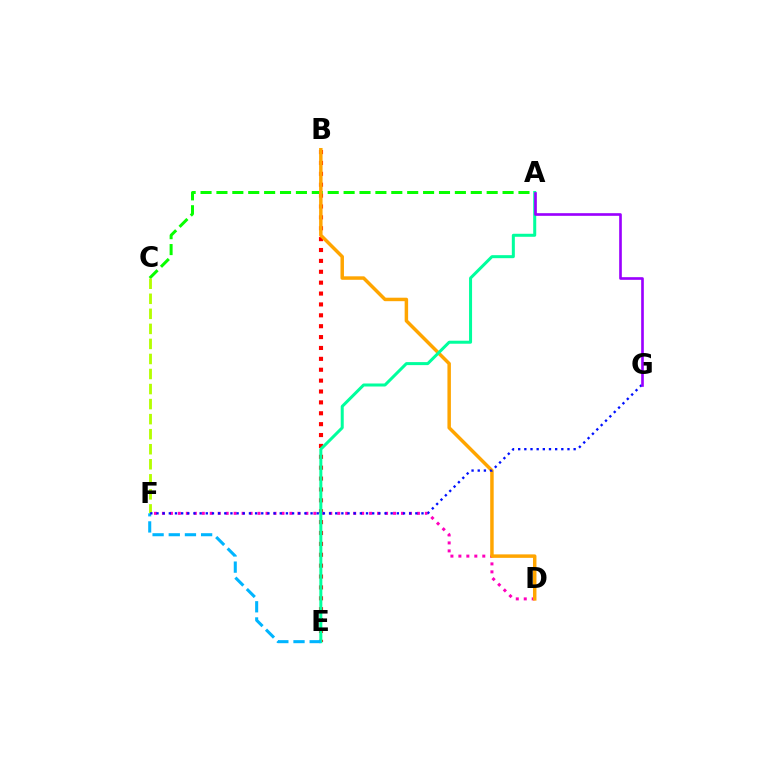{('B', 'E'): [{'color': '#ff0000', 'line_style': 'dotted', 'thickness': 2.96}], ('A', 'C'): [{'color': '#08ff00', 'line_style': 'dashed', 'thickness': 2.16}], ('D', 'F'): [{'color': '#ff00bd', 'line_style': 'dotted', 'thickness': 2.16}], ('B', 'D'): [{'color': '#ffa500', 'line_style': 'solid', 'thickness': 2.5}], ('C', 'F'): [{'color': '#b3ff00', 'line_style': 'dashed', 'thickness': 2.04}], ('A', 'E'): [{'color': '#00ff9d', 'line_style': 'solid', 'thickness': 2.17}], ('E', 'F'): [{'color': '#00b5ff', 'line_style': 'dashed', 'thickness': 2.2}], ('F', 'G'): [{'color': '#0010ff', 'line_style': 'dotted', 'thickness': 1.67}], ('A', 'G'): [{'color': '#9b00ff', 'line_style': 'solid', 'thickness': 1.91}]}